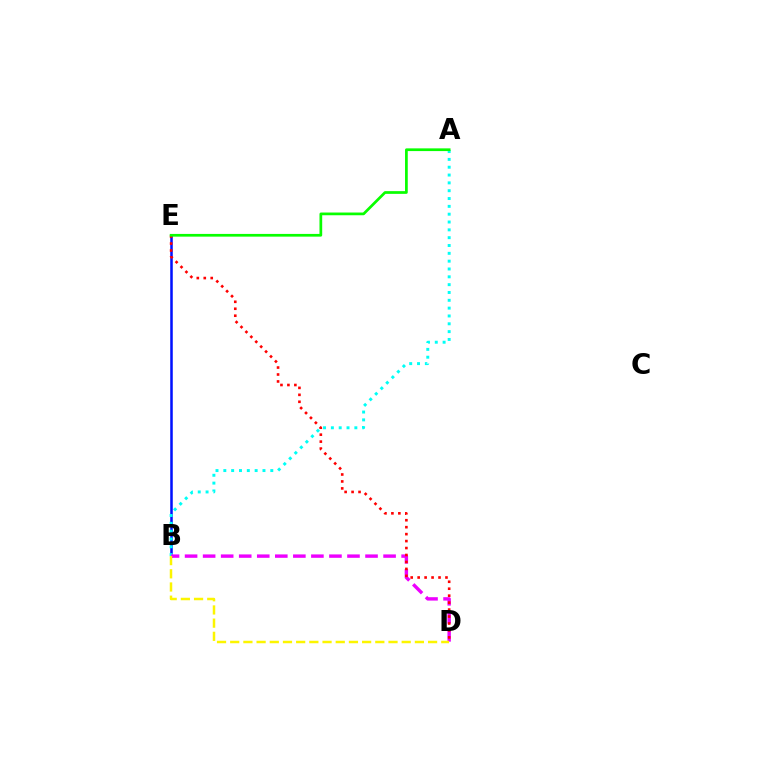{('B', 'E'): [{'color': '#0010ff', 'line_style': 'solid', 'thickness': 1.82}], ('A', 'B'): [{'color': '#00fff6', 'line_style': 'dotted', 'thickness': 2.13}], ('B', 'D'): [{'color': '#ee00ff', 'line_style': 'dashed', 'thickness': 2.45}, {'color': '#fcf500', 'line_style': 'dashed', 'thickness': 1.79}], ('D', 'E'): [{'color': '#ff0000', 'line_style': 'dotted', 'thickness': 1.89}], ('A', 'E'): [{'color': '#08ff00', 'line_style': 'solid', 'thickness': 1.96}]}